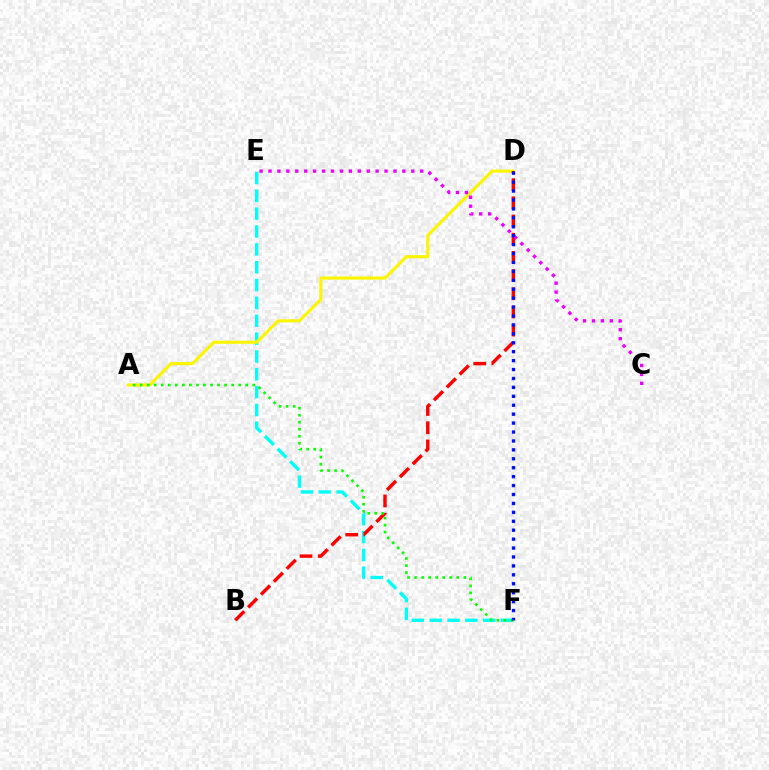{('E', 'F'): [{'color': '#00fff6', 'line_style': 'dashed', 'thickness': 2.42}], ('A', 'D'): [{'color': '#fcf500', 'line_style': 'solid', 'thickness': 2.23}], ('B', 'D'): [{'color': '#ff0000', 'line_style': 'dashed', 'thickness': 2.47}], ('A', 'F'): [{'color': '#08ff00', 'line_style': 'dotted', 'thickness': 1.91}], ('C', 'E'): [{'color': '#ee00ff', 'line_style': 'dotted', 'thickness': 2.42}], ('D', 'F'): [{'color': '#0010ff', 'line_style': 'dotted', 'thickness': 2.43}]}